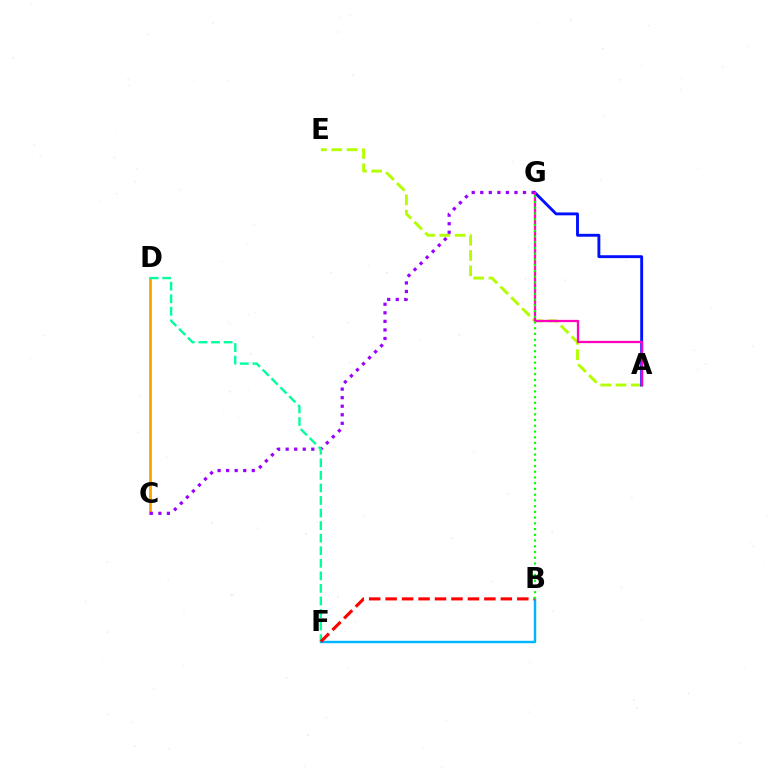{('A', 'E'): [{'color': '#b3ff00', 'line_style': 'dashed', 'thickness': 2.08}], ('B', 'F'): [{'color': '#00b5ff', 'line_style': 'solid', 'thickness': 1.75}, {'color': '#ff0000', 'line_style': 'dashed', 'thickness': 2.24}], ('C', 'D'): [{'color': '#ffa500', 'line_style': 'solid', 'thickness': 2.06}], ('A', 'G'): [{'color': '#0010ff', 'line_style': 'solid', 'thickness': 2.07}, {'color': '#ff00bd', 'line_style': 'solid', 'thickness': 1.64}], ('C', 'G'): [{'color': '#9b00ff', 'line_style': 'dotted', 'thickness': 2.32}], ('D', 'F'): [{'color': '#00ff9d', 'line_style': 'dashed', 'thickness': 1.71}], ('B', 'G'): [{'color': '#08ff00', 'line_style': 'dotted', 'thickness': 1.56}]}